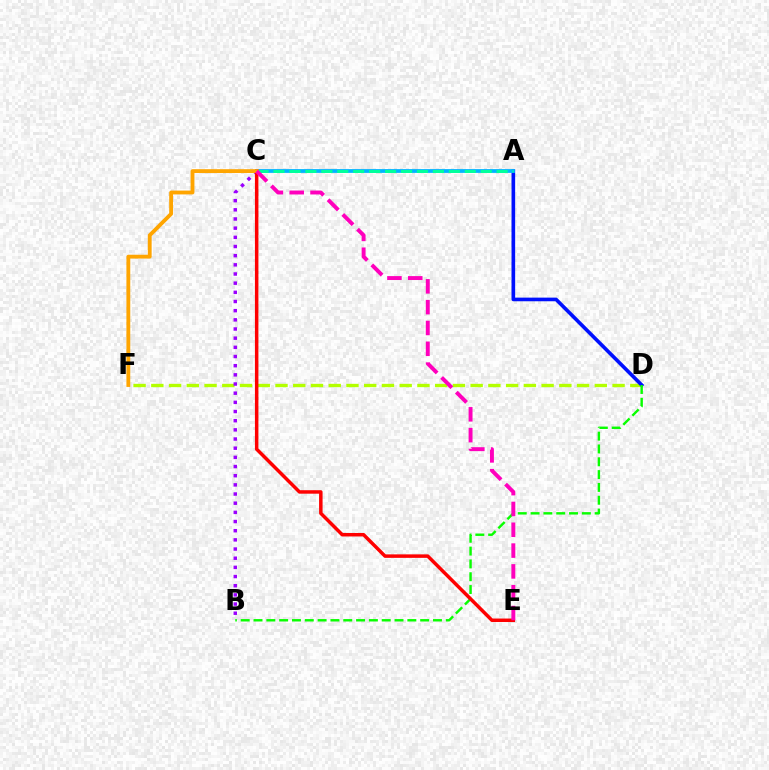{('D', 'F'): [{'color': '#b3ff00', 'line_style': 'dashed', 'thickness': 2.41}], ('B', 'C'): [{'color': '#9b00ff', 'line_style': 'dotted', 'thickness': 2.49}], ('A', 'D'): [{'color': '#0010ff', 'line_style': 'solid', 'thickness': 2.62}], ('A', 'C'): [{'color': '#00b5ff', 'line_style': 'solid', 'thickness': 2.72}, {'color': '#00ff9d', 'line_style': 'dashed', 'thickness': 2.17}], ('B', 'D'): [{'color': '#08ff00', 'line_style': 'dashed', 'thickness': 1.74}], ('C', 'E'): [{'color': '#ff0000', 'line_style': 'solid', 'thickness': 2.51}, {'color': '#ff00bd', 'line_style': 'dashed', 'thickness': 2.83}], ('C', 'F'): [{'color': '#ffa500', 'line_style': 'solid', 'thickness': 2.76}]}